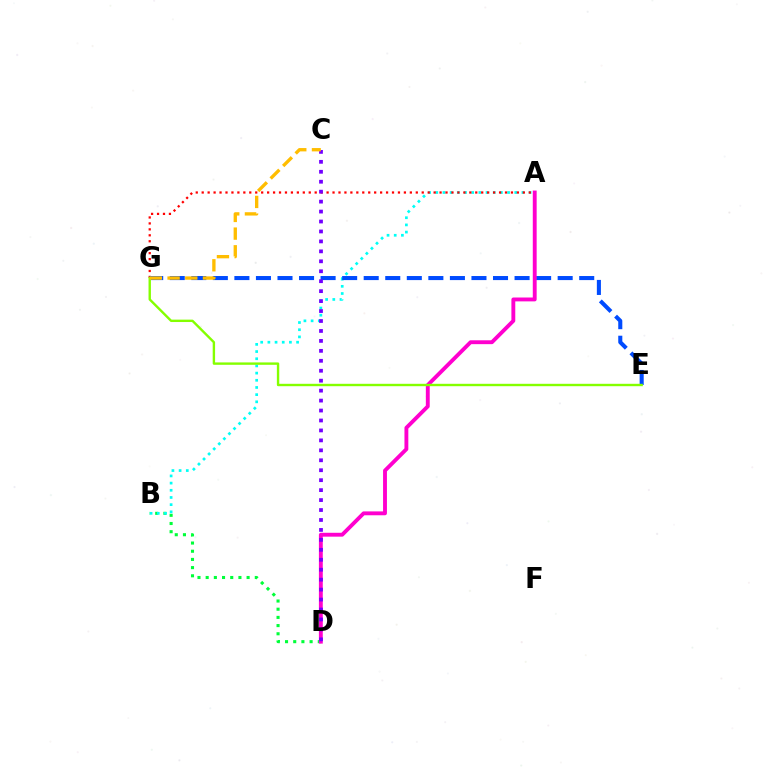{('B', 'D'): [{'color': '#00ff39', 'line_style': 'dotted', 'thickness': 2.22}], ('A', 'B'): [{'color': '#00fff6', 'line_style': 'dotted', 'thickness': 1.95}], ('A', 'G'): [{'color': '#ff0000', 'line_style': 'dotted', 'thickness': 1.62}], ('E', 'G'): [{'color': '#004bff', 'line_style': 'dashed', 'thickness': 2.93}, {'color': '#84ff00', 'line_style': 'solid', 'thickness': 1.72}], ('A', 'D'): [{'color': '#ff00cf', 'line_style': 'solid', 'thickness': 2.79}], ('C', 'D'): [{'color': '#7200ff', 'line_style': 'dotted', 'thickness': 2.7}], ('C', 'G'): [{'color': '#ffbd00', 'line_style': 'dashed', 'thickness': 2.4}]}